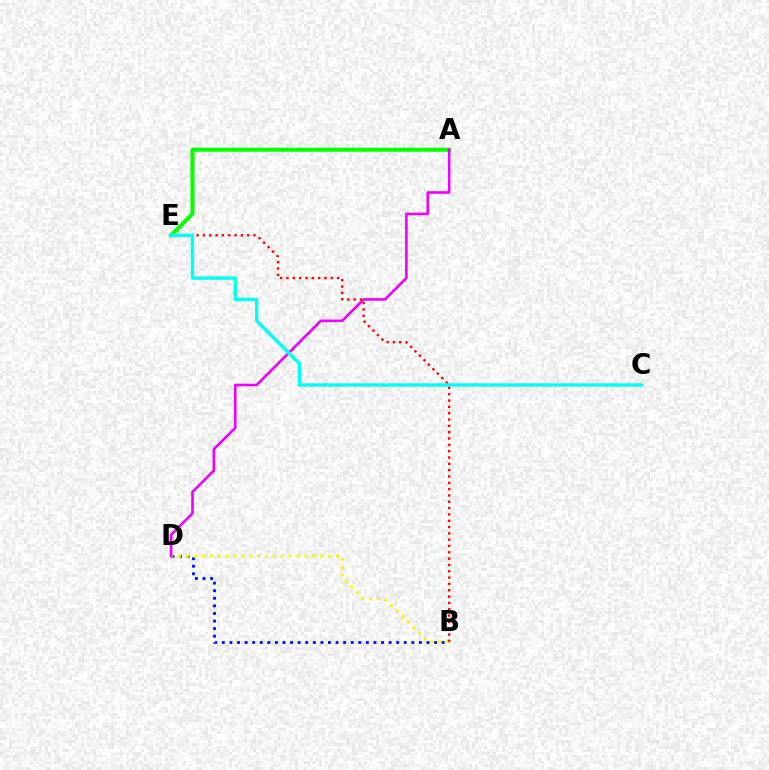{('B', 'D'): [{'color': '#0010ff', 'line_style': 'dotted', 'thickness': 2.06}, {'color': '#fcf500', 'line_style': 'dotted', 'thickness': 2.15}], ('A', 'E'): [{'color': '#08ff00', 'line_style': 'solid', 'thickness': 2.91}], ('A', 'D'): [{'color': '#ee00ff', 'line_style': 'solid', 'thickness': 1.88}], ('B', 'E'): [{'color': '#ff0000', 'line_style': 'dotted', 'thickness': 1.72}], ('C', 'E'): [{'color': '#00fff6', 'line_style': 'solid', 'thickness': 2.43}]}